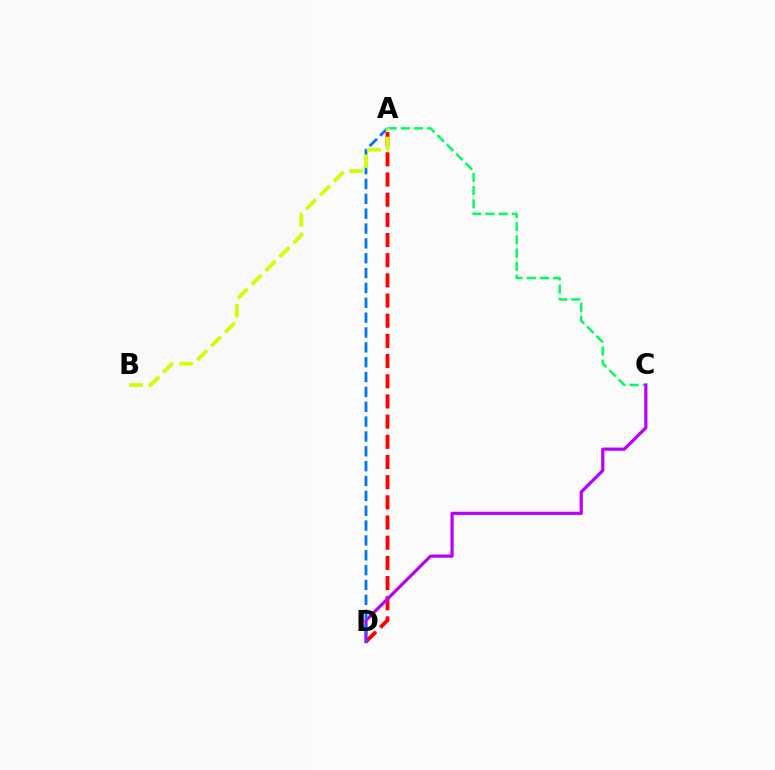{('A', 'D'): [{'color': '#ff0000', 'line_style': 'dashed', 'thickness': 2.74}, {'color': '#0074ff', 'line_style': 'dashed', 'thickness': 2.02}], ('A', 'C'): [{'color': '#00ff5c', 'line_style': 'dashed', 'thickness': 1.79}], ('C', 'D'): [{'color': '#b900ff', 'line_style': 'solid', 'thickness': 2.29}], ('A', 'B'): [{'color': '#d1ff00', 'line_style': 'dashed', 'thickness': 2.66}]}